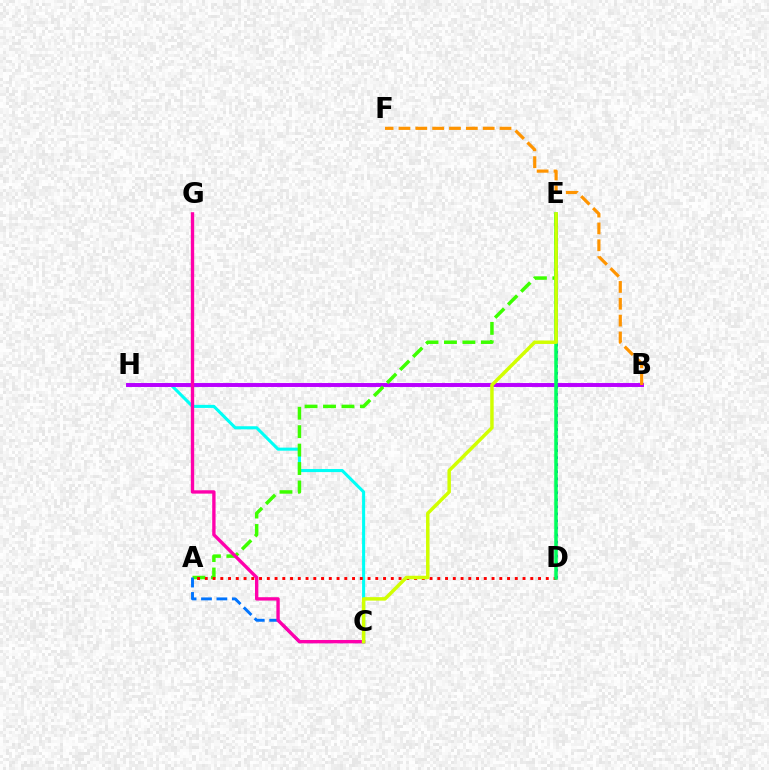{('C', 'H'): [{'color': '#00fff6', 'line_style': 'solid', 'thickness': 2.21}], ('B', 'H'): [{'color': '#b900ff', 'line_style': 'solid', 'thickness': 2.83}], ('A', 'E'): [{'color': '#3dff00', 'line_style': 'dashed', 'thickness': 2.51}], ('A', 'C'): [{'color': '#0074ff', 'line_style': 'dashed', 'thickness': 2.09}], ('B', 'F'): [{'color': '#ff9400', 'line_style': 'dashed', 'thickness': 2.29}], ('D', 'E'): [{'color': '#2500ff', 'line_style': 'dotted', 'thickness': 1.91}, {'color': '#00ff5c', 'line_style': 'solid', 'thickness': 2.53}], ('A', 'D'): [{'color': '#ff0000', 'line_style': 'dotted', 'thickness': 2.11}], ('C', 'G'): [{'color': '#ff00ac', 'line_style': 'solid', 'thickness': 2.42}], ('C', 'E'): [{'color': '#d1ff00', 'line_style': 'solid', 'thickness': 2.5}]}